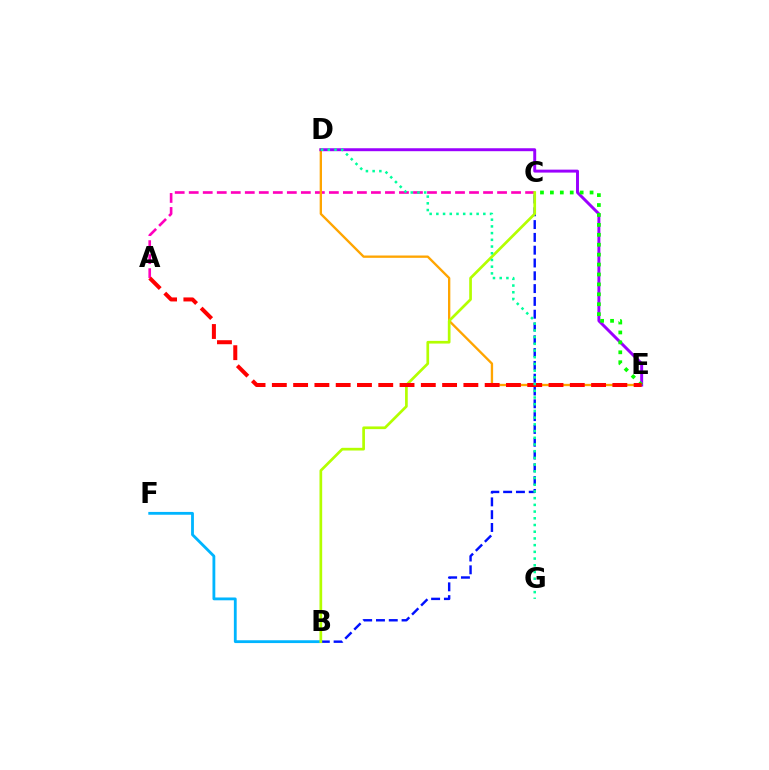{('A', 'C'): [{'color': '#ff00bd', 'line_style': 'dashed', 'thickness': 1.9}], ('B', 'F'): [{'color': '#00b5ff', 'line_style': 'solid', 'thickness': 2.03}], ('B', 'C'): [{'color': '#0010ff', 'line_style': 'dashed', 'thickness': 1.74}, {'color': '#b3ff00', 'line_style': 'solid', 'thickness': 1.94}], ('D', 'E'): [{'color': '#ffa500', 'line_style': 'solid', 'thickness': 1.68}, {'color': '#9b00ff', 'line_style': 'solid', 'thickness': 2.12}], ('C', 'E'): [{'color': '#08ff00', 'line_style': 'dotted', 'thickness': 2.7}], ('A', 'E'): [{'color': '#ff0000', 'line_style': 'dashed', 'thickness': 2.89}], ('D', 'G'): [{'color': '#00ff9d', 'line_style': 'dotted', 'thickness': 1.82}]}